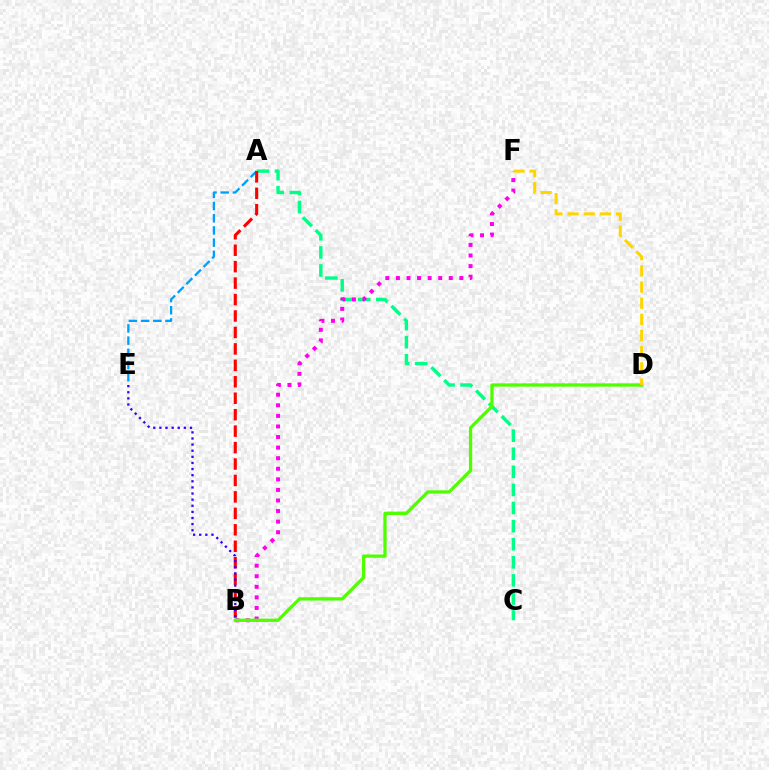{('A', 'C'): [{'color': '#00ff86', 'line_style': 'dashed', 'thickness': 2.46}], ('B', 'F'): [{'color': '#ff00ed', 'line_style': 'dotted', 'thickness': 2.87}], ('A', 'E'): [{'color': '#009eff', 'line_style': 'dashed', 'thickness': 1.66}], ('A', 'B'): [{'color': '#ff0000', 'line_style': 'dashed', 'thickness': 2.23}], ('B', 'E'): [{'color': '#3700ff', 'line_style': 'dotted', 'thickness': 1.66}], ('B', 'D'): [{'color': '#4fff00', 'line_style': 'solid', 'thickness': 2.37}], ('D', 'F'): [{'color': '#ffd500', 'line_style': 'dashed', 'thickness': 2.19}]}